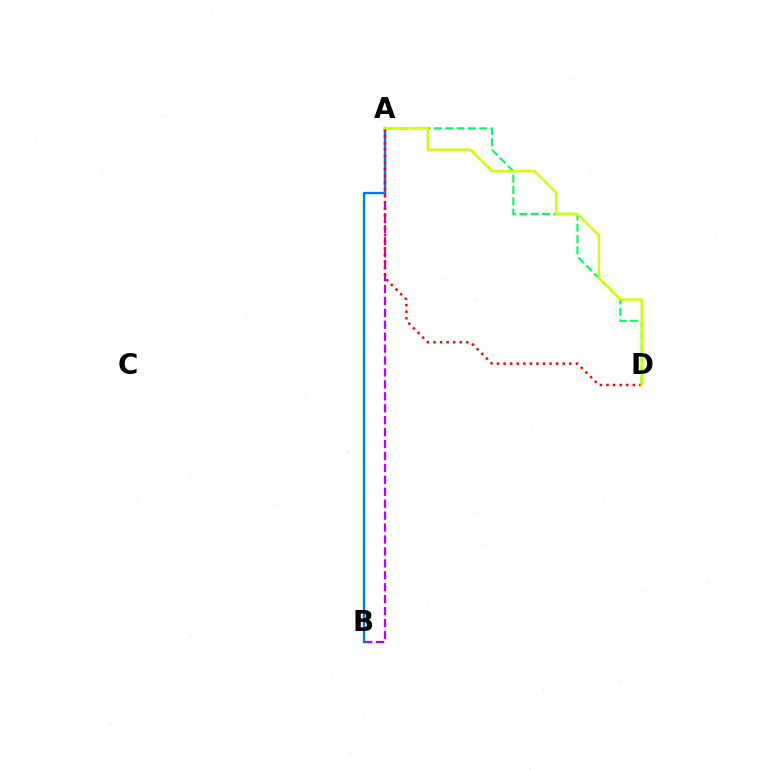{('A', 'B'): [{'color': '#b900ff', 'line_style': 'dashed', 'thickness': 1.62}, {'color': '#0074ff', 'line_style': 'solid', 'thickness': 1.69}], ('A', 'D'): [{'color': '#00ff5c', 'line_style': 'dashed', 'thickness': 1.54}, {'color': '#ff0000', 'line_style': 'dotted', 'thickness': 1.79}, {'color': '#d1ff00', 'line_style': 'solid', 'thickness': 1.74}]}